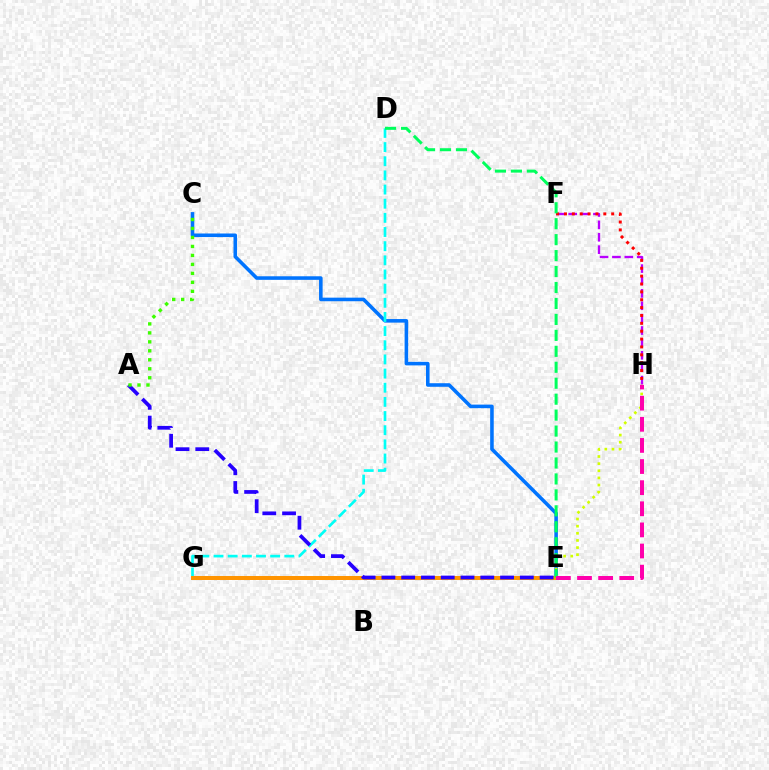{('F', 'H'): [{'color': '#b900ff', 'line_style': 'dashed', 'thickness': 1.68}, {'color': '#ff0000', 'line_style': 'dotted', 'thickness': 2.14}], ('C', 'E'): [{'color': '#0074ff', 'line_style': 'solid', 'thickness': 2.57}], ('E', 'H'): [{'color': '#d1ff00', 'line_style': 'dotted', 'thickness': 1.94}, {'color': '#ff00ac', 'line_style': 'dashed', 'thickness': 2.87}], ('D', 'G'): [{'color': '#00fff6', 'line_style': 'dashed', 'thickness': 1.92}], ('E', 'G'): [{'color': '#ff9400', 'line_style': 'solid', 'thickness': 2.87}], ('A', 'E'): [{'color': '#2500ff', 'line_style': 'dashed', 'thickness': 2.69}], ('D', 'E'): [{'color': '#00ff5c', 'line_style': 'dashed', 'thickness': 2.17}], ('A', 'C'): [{'color': '#3dff00', 'line_style': 'dotted', 'thickness': 2.44}]}